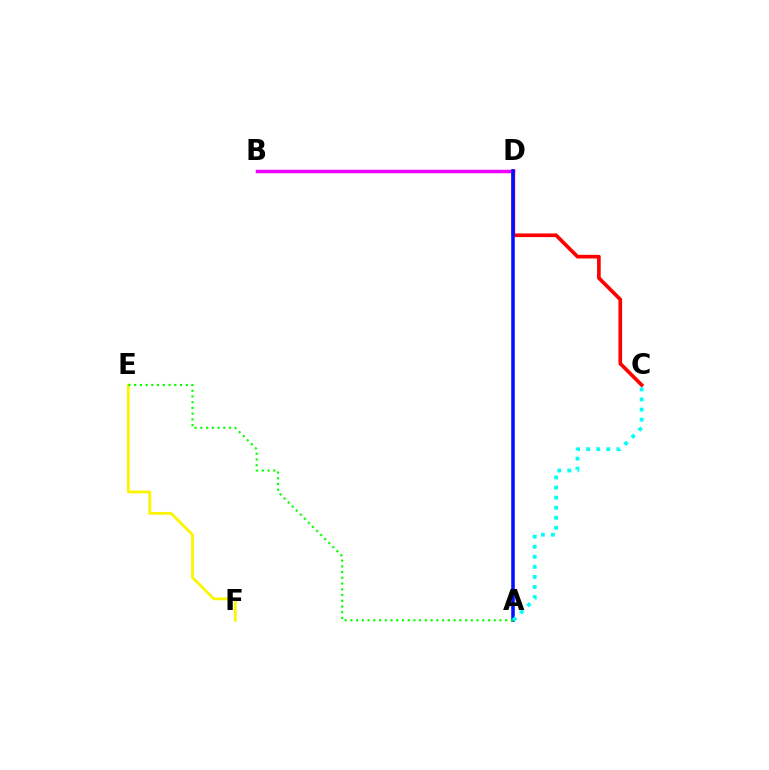{('C', 'D'): [{'color': '#ff0000', 'line_style': 'solid', 'thickness': 2.64}], ('B', 'D'): [{'color': '#ee00ff', 'line_style': 'solid', 'thickness': 2.51}], ('E', 'F'): [{'color': '#fcf500', 'line_style': 'solid', 'thickness': 2.01}], ('A', 'D'): [{'color': '#0010ff', 'line_style': 'solid', 'thickness': 2.54}], ('A', 'E'): [{'color': '#08ff00', 'line_style': 'dotted', 'thickness': 1.56}], ('A', 'C'): [{'color': '#00fff6', 'line_style': 'dotted', 'thickness': 2.74}]}